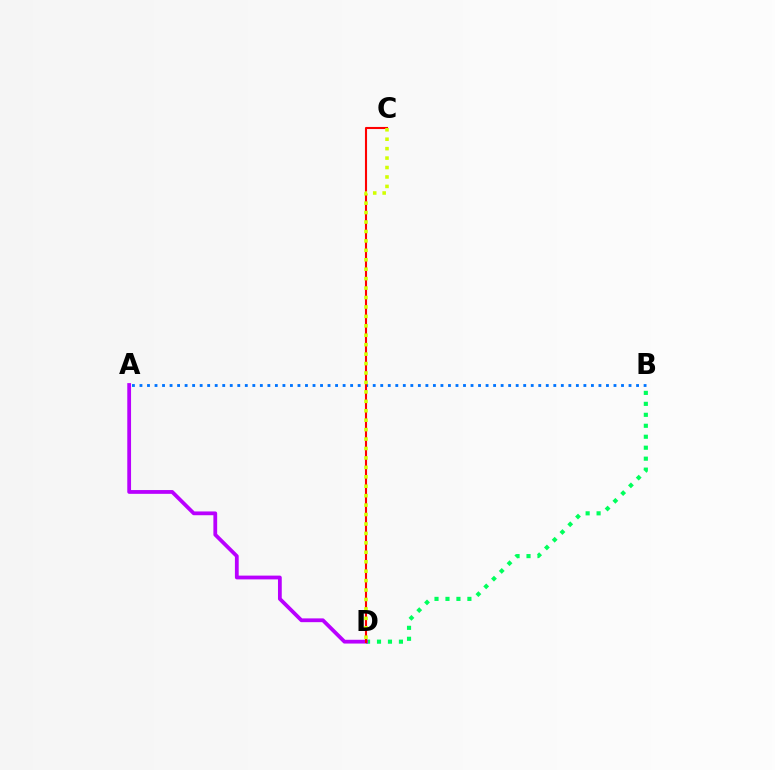{('A', 'B'): [{'color': '#0074ff', 'line_style': 'dotted', 'thickness': 2.04}], ('B', 'D'): [{'color': '#00ff5c', 'line_style': 'dotted', 'thickness': 2.98}], ('A', 'D'): [{'color': '#b900ff', 'line_style': 'solid', 'thickness': 2.72}], ('C', 'D'): [{'color': '#ff0000', 'line_style': 'solid', 'thickness': 1.51}, {'color': '#d1ff00', 'line_style': 'dotted', 'thickness': 2.56}]}